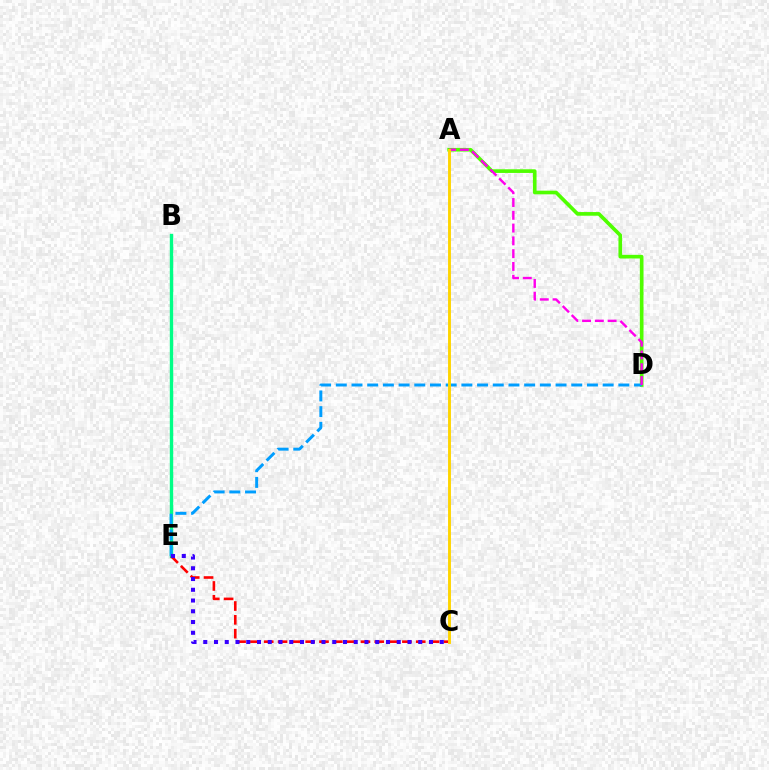{('B', 'E'): [{'color': '#00ff86', 'line_style': 'solid', 'thickness': 2.44}], ('C', 'E'): [{'color': '#ff0000', 'line_style': 'dashed', 'thickness': 1.88}, {'color': '#3700ff', 'line_style': 'dotted', 'thickness': 2.92}], ('A', 'D'): [{'color': '#4fff00', 'line_style': 'solid', 'thickness': 2.63}, {'color': '#ff00ed', 'line_style': 'dashed', 'thickness': 1.74}], ('D', 'E'): [{'color': '#009eff', 'line_style': 'dashed', 'thickness': 2.13}], ('A', 'C'): [{'color': '#ffd500', 'line_style': 'solid', 'thickness': 2.09}]}